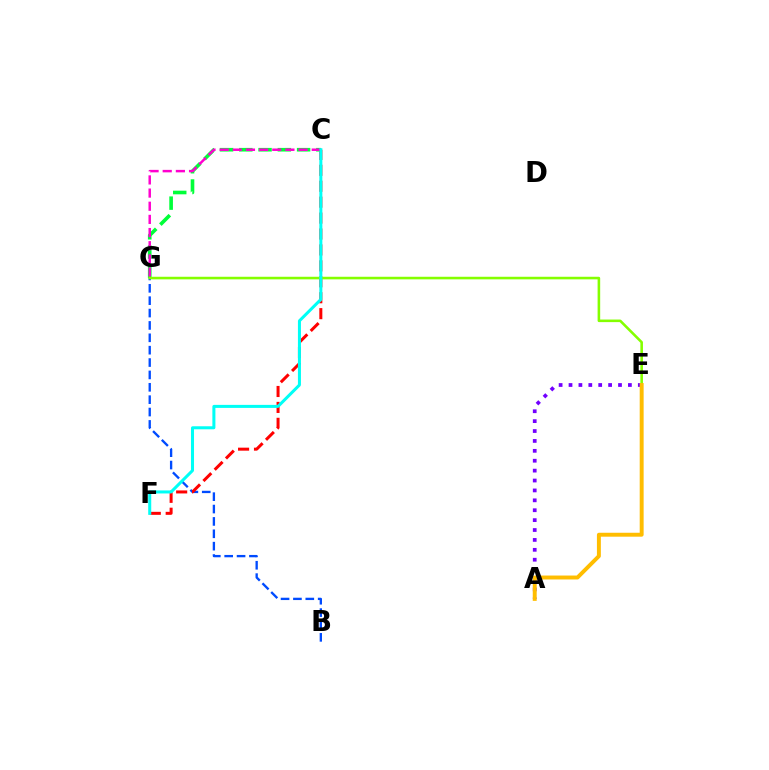{('C', 'G'): [{'color': '#00ff39', 'line_style': 'dashed', 'thickness': 2.62}, {'color': '#ff00cf', 'line_style': 'dashed', 'thickness': 1.79}], ('A', 'E'): [{'color': '#7200ff', 'line_style': 'dotted', 'thickness': 2.69}, {'color': '#ffbd00', 'line_style': 'solid', 'thickness': 2.83}], ('B', 'G'): [{'color': '#004bff', 'line_style': 'dashed', 'thickness': 1.68}], ('C', 'F'): [{'color': '#ff0000', 'line_style': 'dashed', 'thickness': 2.16}, {'color': '#00fff6', 'line_style': 'solid', 'thickness': 2.18}], ('E', 'G'): [{'color': '#84ff00', 'line_style': 'solid', 'thickness': 1.86}]}